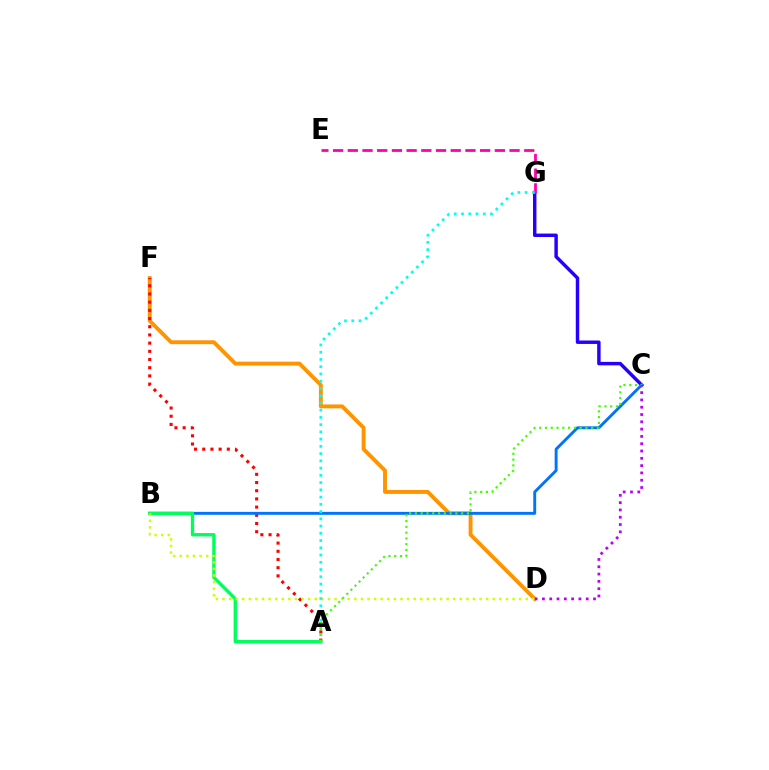{('D', 'F'): [{'color': '#ff9400', 'line_style': 'solid', 'thickness': 2.8}], ('C', 'G'): [{'color': '#2500ff', 'line_style': 'solid', 'thickness': 2.48}], ('A', 'F'): [{'color': '#ff0000', 'line_style': 'dotted', 'thickness': 2.23}], ('E', 'G'): [{'color': '#ff00ac', 'line_style': 'dashed', 'thickness': 2.0}], ('B', 'C'): [{'color': '#0074ff', 'line_style': 'solid', 'thickness': 2.1}], ('A', 'B'): [{'color': '#00ff5c', 'line_style': 'solid', 'thickness': 2.4}], ('B', 'D'): [{'color': '#d1ff00', 'line_style': 'dotted', 'thickness': 1.79}], ('A', 'G'): [{'color': '#00fff6', 'line_style': 'dotted', 'thickness': 1.97}], ('A', 'C'): [{'color': '#3dff00', 'line_style': 'dotted', 'thickness': 1.57}], ('C', 'D'): [{'color': '#b900ff', 'line_style': 'dotted', 'thickness': 1.98}]}